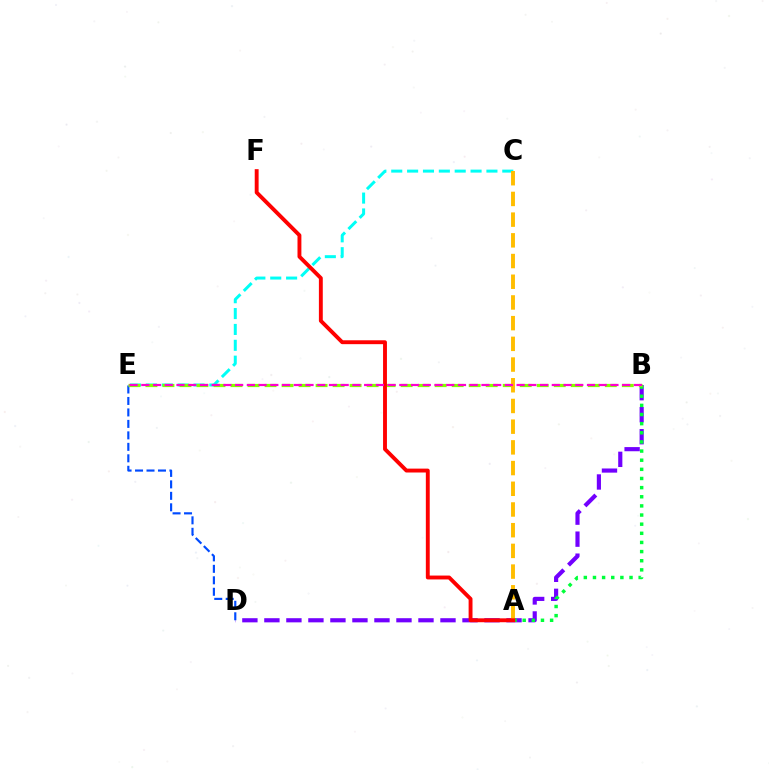{('B', 'D'): [{'color': '#7200ff', 'line_style': 'dashed', 'thickness': 2.99}], ('A', 'B'): [{'color': '#00ff39', 'line_style': 'dotted', 'thickness': 2.48}], ('D', 'E'): [{'color': '#004bff', 'line_style': 'dashed', 'thickness': 1.56}], ('C', 'E'): [{'color': '#00fff6', 'line_style': 'dashed', 'thickness': 2.16}], ('B', 'E'): [{'color': '#84ff00', 'line_style': 'dashed', 'thickness': 2.31}, {'color': '#ff00cf', 'line_style': 'dashed', 'thickness': 1.59}], ('A', 'C'): [{'color': '#ffbd00', 'line_style': 'dashed', 'thickness': 2.81}], ('A', 'F'): [{'color': '#ff0000', 'line_style': 'solid', 'thickness': 2.8}]}